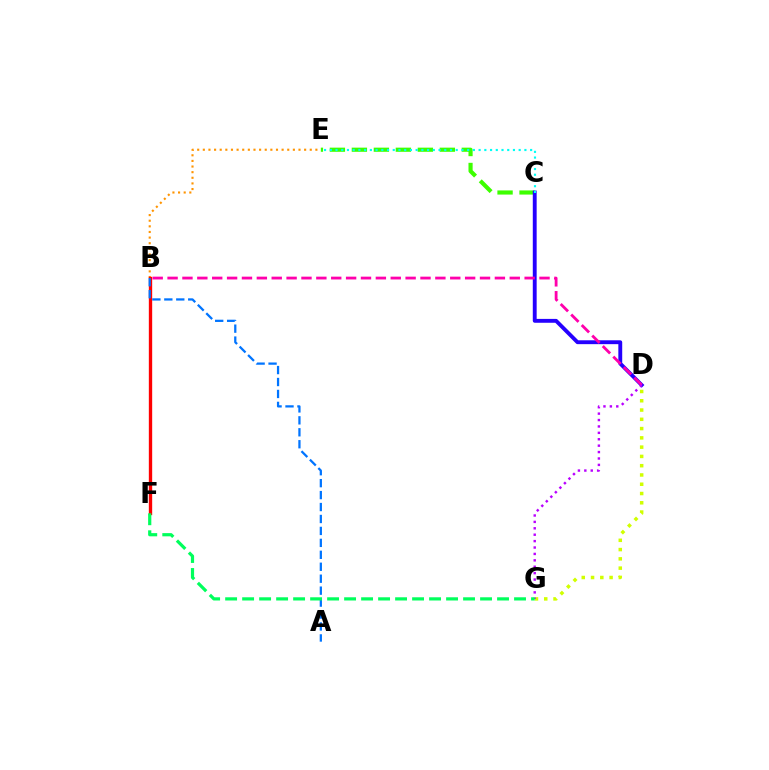{('C', 'E'): [{'color': '#3dff00', 'line_style': 'dashed', 'thickness': 2.99}, {'color': '#00fff6', 'line_style': 'dotted', 'thickness': 1.56}], ('B', 'E'): [{'color': '#ff9400', 'line_style': 'dotted', 'thickness': 1.53}], ('D', 'G'): [{'color': '#d1ff00', 'line_style': 'dotted', 'thickness': 2.52}, {'color': '#b900ff', 'line_style': 'dotted', 'thickness': 1.74}], ('B', 'F'): [{'color': '#ff0000', 'line_style': 'solid', 'thickness': 2.41}], ('A', 'B'): [{'color': '#0074ff', 'line_style': 'dashed', 'thickness': 1.62}], ('C', 'D'): [{'color': '#2500ff', 'line_style': 'solid', 'thickness': 2.79}], ('B', 'D'): [{'color': '#ff00ac', 'line_style': 'dashed', 'thickness': 2.02}], ('F', 'G'): [{'color': '#00ff5c', 'line_style': 'dashed', 'thickness': 2.31}]}